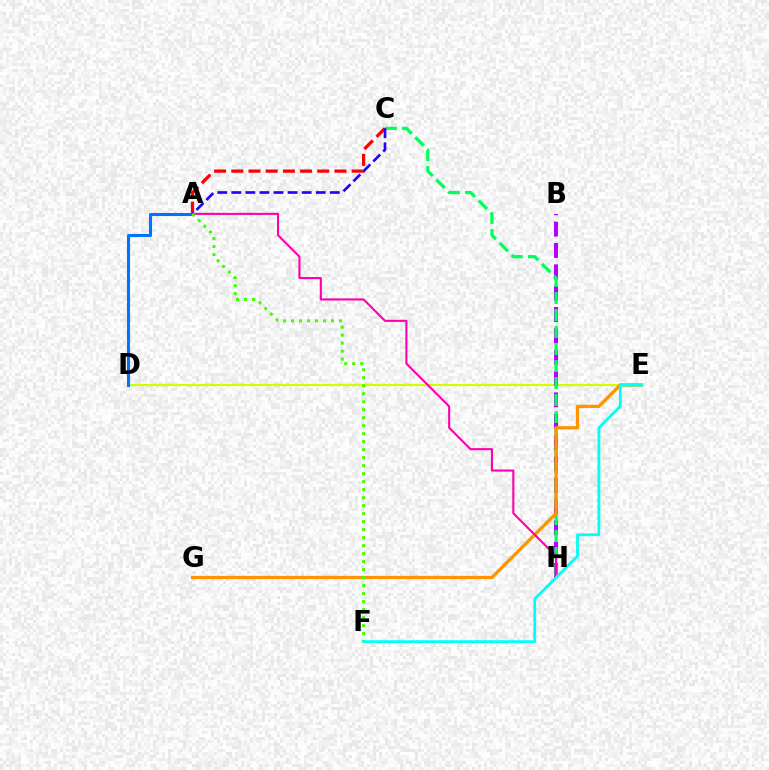{('D', 'E'): [{'color': '#d1ff00', 'line_style': 'solid', 'thickness': 1.58}], ('B', 'H'): [{'color': '#b900ff', 'line_style': 'dashed', 'thickness': 2.9}], ('A', 'C'): [{'color': '#ff0000', 'line_style': 'dashed', 'thickness': 2.34}, {'color': '#2500ff', 'line_style': 'dashed', 'thickness': 1.91}], ('C', 'H'): [{'color': '#00ff5c', 'line_style': 'dashed', 'thickness': 2.31}], ('E', 'G'): [{'color': '#ff9400', 'line_style': 'solid', 'thickness': 2.36}], ('A', 'D'): [{'color': '#0074ff', 'line_style': 'solid', 'thickness': 2.21}], ('A', 'H'): [{'color': '#ff00ac', 'line_style': 'solid', 'thickness': 1.51}], ('A', 'F'): [{'color': '#3dff00', 'line_style': 'dotted', 'thickness': 2.17}], ('E', 'F'): [{'color': '#00fff6', 'line_style': 'solid', 'thickness': 2.02}]}